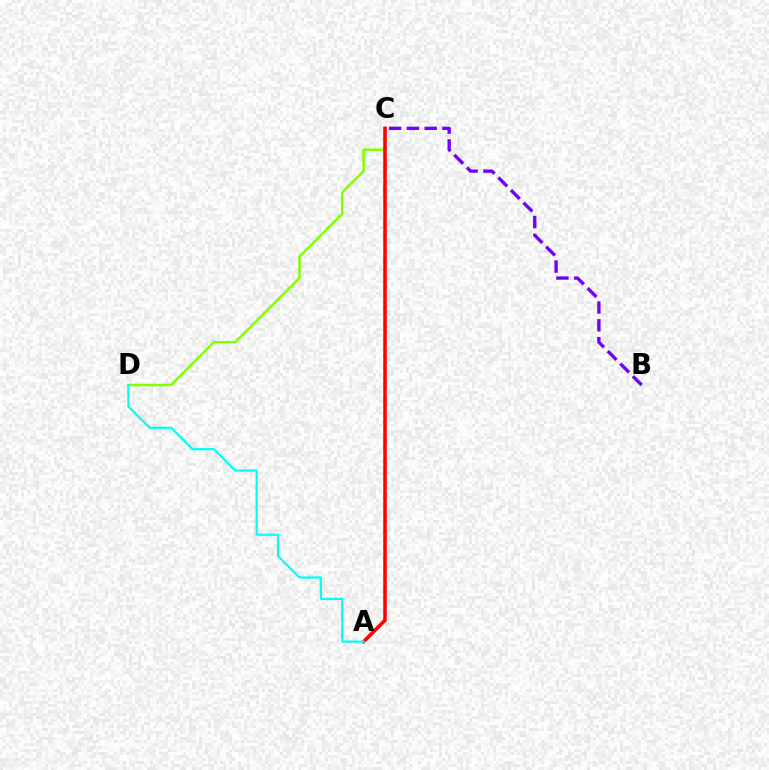{('B', 'C'): [{'color': '#7200ff', 'line_style': 'dashed', 'thickness': 2.42}], ('C', 'D'): [{'color': '#84ff00', 'line_style': 'solid', 'thickness': 1.81}], ('A', 'C'): [{'color': '#ff0000', 'line_style': 'solid', 'thickness': 2.54}], ('A', 'D'): [{'color': '#00fff6', 'line_style': 'solid', 'thickness': 1.6}]}